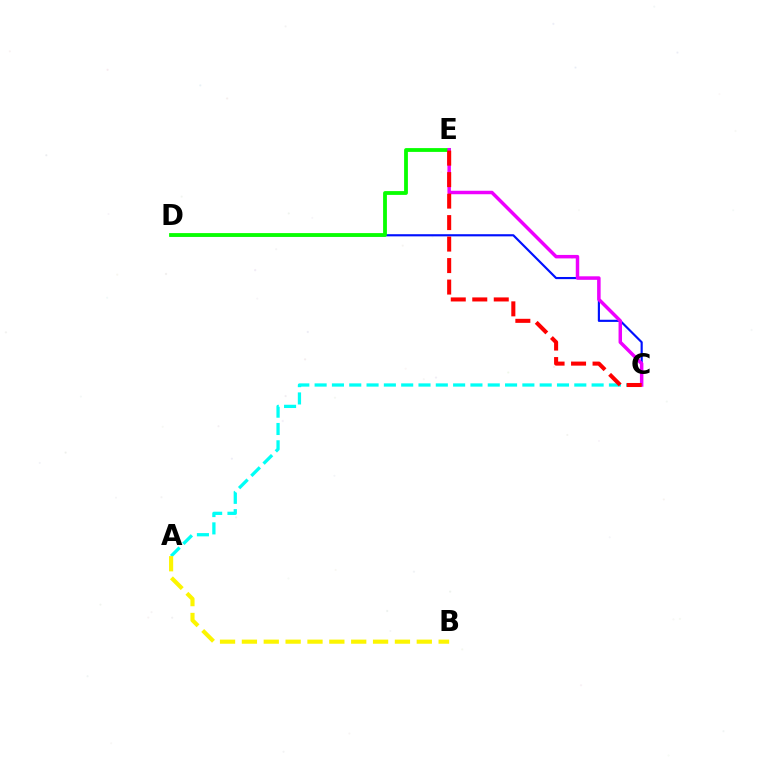{('C', 'D'): [{'color': '#0010ff', 'line_style': 'solid', 'thickness': 1.55}], ('D', 'E'): [{'color': '#08ff00', 'line_style': 'solid', 'thickness': 2.74}], ('A', 'C'): [{'color': '#00fff6', 'line_style': 'dashed', 'thickness': 2.35}], ('A', 'B'): [{'color': '#fcf500', 'line_style': 'dashed', 'thickness': 2.97}], ('C', 'E'): [{'color': '#ee00ff', 'line_style': 'solid', 'thickness': 2.5}, {'color': '#ff0000', 'line_style': 'dashed', 'thickness': 2.92}]}